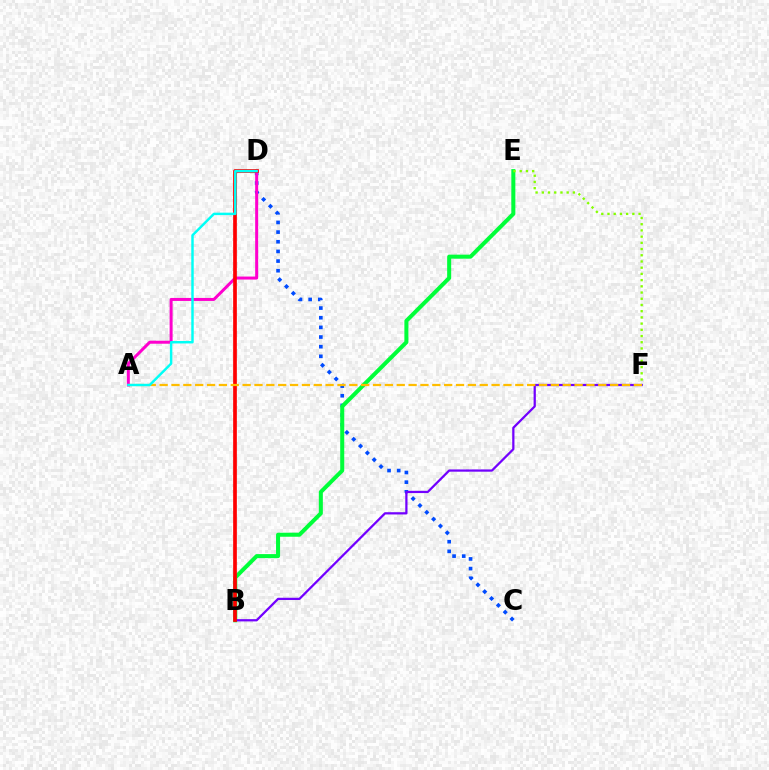{('C', 'D'): [{'color': '#004bff', 'line_style': 'dotted', 'thickness': 2.62}], ('B', 'E'): [{'color': '#00ff39', 'line_style': 'solid', 'thickness': 2.9}], ('E', 'F'): [{'color': '#84ff00', 'line_style': 'dotted', 'thickness': 1.69}], ('B', 'F'): [{'color': '#7200ff', 'line_style': 'solid', 'thickness': 1.62}], ('A', 'D'): [{'color': '#ff00cf', 'line_style': 'solid', 'thickness': 2.16}, {'color': '#00fff6', 'line_style': 'solid', 'thickness': 1.77}], ('B', 'D'): [{'color': '#ff0000', 'line_style': 'solid', 'thickness': 2.66}], ('A', 'F'): [{'color': '#ffbd00', 'line_style': 'dashed', 'thickness': 1.61}]}